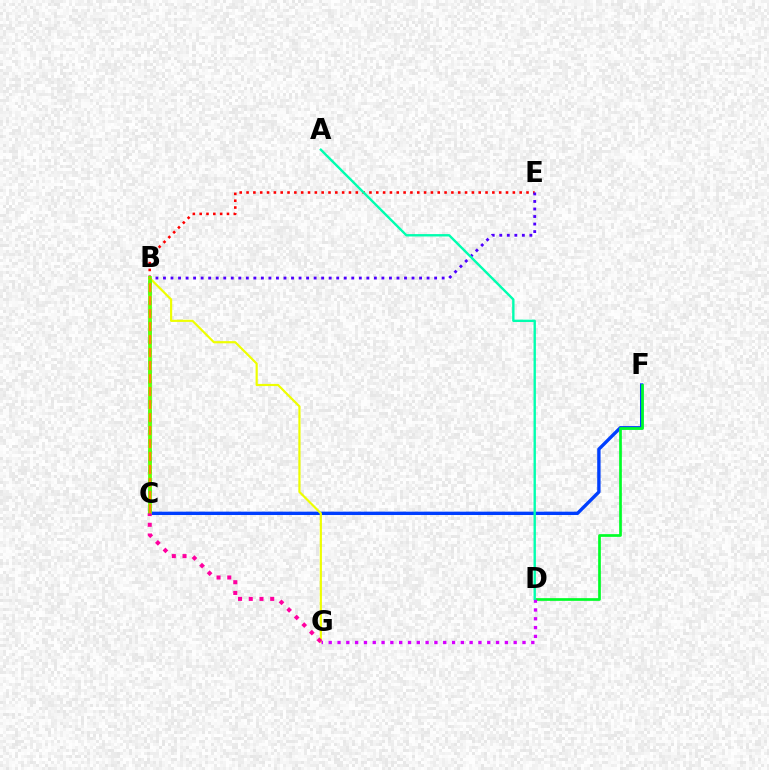{('C', 'F'): [{'color': '#003fff', 'line_style': 'solid', 'thickness': 2.42}], ('D', 'F'): [{'color': '#00ff27', 'line_style': 'solid', 'thickness': 1.94}], ('B', 'E'): [{'color': '#ff0000', 'line_style': 'dotted', 'thickness': 1.86}, {'color': '#4f00ff', 'line_style': 'dotted', 'thickness': 2.05}], ('B', 'G'): [{'color': '#eeff00', 'line_style': 'solid', 'thickness': 1.57}], ('D', 'G'): [{'color': '#d600ff', 'line_style': 'dotted', 'thickness': 2.39}], ('B', 'C'): [{'color': '#00c7ff', 'line_style': 'dotted', 'thickness': 2.7}, {'color': '#66ff00', 'line_style': 'solid', 'thickness': 2.71}, {'color': '#ff8800', 'line_style': 'dashed', 'thickness': 1.76}], ('C', 'G'): [{'color': '#ff00a0', 'line_style': 'dotted', 'thickness': 2.91}], ('A', 'D'): [{'color': '#00ffaf', 'line_style': 'solid', 'thickness': 1.71}]}